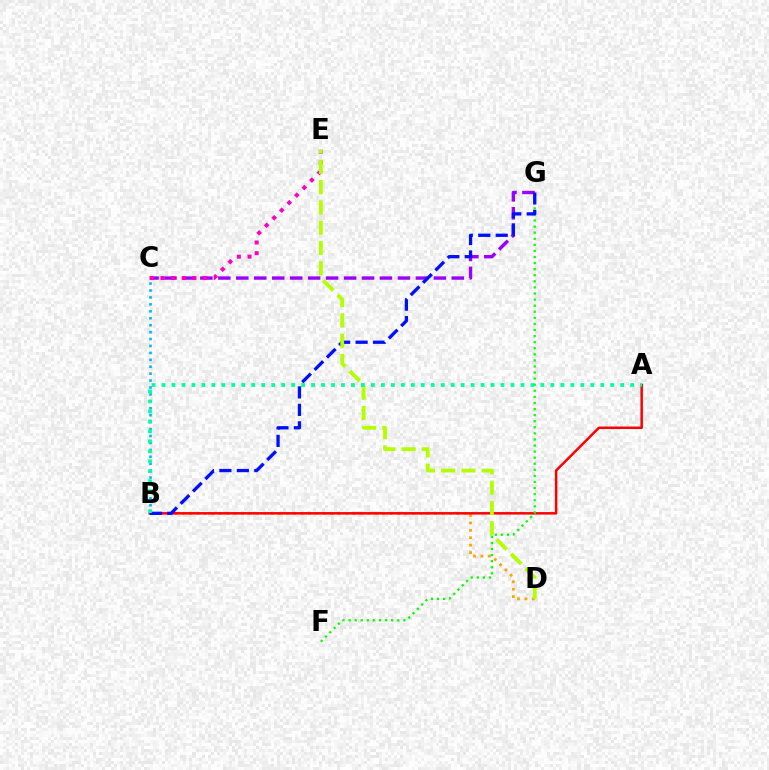{('B', 'D'): [{'color': '#ffa500', 'line_style': 'dotted', 'thickness': 2.02}], ('C', 'G'): [{'color': '#9b00ff', 'line_style': 'dashed', 'thickness': 2.44}], ('A', 'B'): [{'color': '#ff0000', 'line_style': 'solid', 'thickness': 1.8}, {'color': '#00ff9d', 'line_style': 'dotted', 'thickness': 2.71}], ('B', 'C'): [{'color': '#00b5ff', 'line_style': 'dotted', 'thickness': 1.88}], ('F', 'G'): [{'color': '#08ff00', 'line_style': 'dotted', 'thickness': 1.65}], ('C', 'E'): [{'color': '#ff00bd', 'line_style': 'dotted', 'thickness': 2.9}], ('B', 'G'): [{'color': '#0010ff', 'line_style': 'dashed', 'thickness': 2.37}], ('D', 'E'): [{'color': '#b3ff00', 'line_style': 'dashed', 'thickness': 2.76}]}